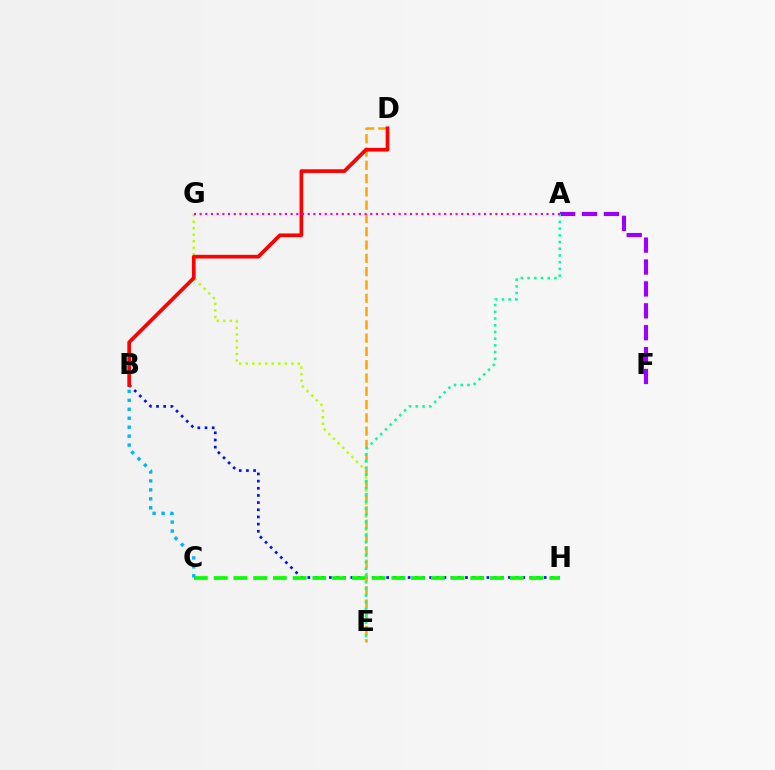{('B', 'H'): [{'color': '#0010ff', 'line_style': 'dotted', 'thickness': 1.95}], ('C', 'H'): [{'color': '#08ff00', 'line_style': 'dashed', 'thickness': 2.68}], ('E', 'G'): [{'color': '#b3ff00', 'line_style': 'dotted', 'thickness': 1.77}], ('D', 'E'): [{'color': '#ffa500', 'line_style': 'dashed', 'thickness': 1.81}], ('B', 'D'): [{'color': '#ff0000', 'line_style': 'solid', 'thickness': 2.66}], ('B', 'C'): [{'color': '#00b5ff', 'line_style': 'dotted', 'thickness': 2.43}], ('A', 'F'): [{'color': '#9b00ff', 'line_style': 'dashed', 'thickness': 2.97}], ('A', 'E'): [{'color': '#00ff9d', 'line_style': 'dotted', 'thickness': 1.83}], ('A', 'G'): [{'color': '#ff00bd', 'line_style': 'dotted', 'thickness': 1.55}]}